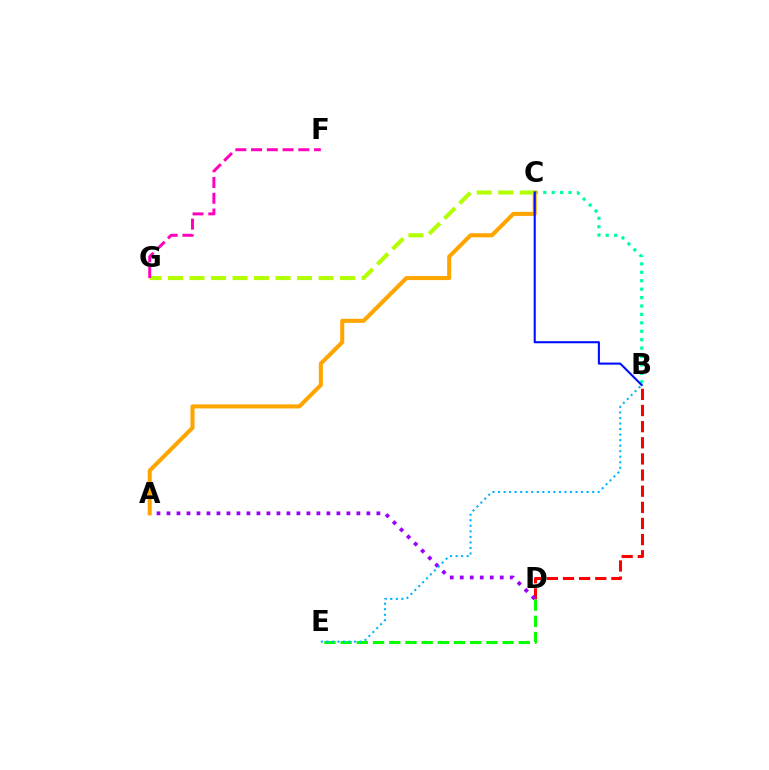{('B', 'D'): [{'color': '#ff0000', 'line_style': 'dashed', 'thickness': 2.19}], ('B', 'C'): [{'color': '#00ff9d', 'line_style': 'dotted', 'thickness': 2.29}, {'color': '#0010ff', 'line_style': 'solid', 'thickness': 1.51}], ('A', 'D'): [{'color': '#9b00ff', 'line_style': 'dotted', 'thickness': 2.72}], ('A', 'C'): [{'color': '#ffa500', 'line_style': 'solid', 'thickness': 2.92}], ('D', 'E'): [{'color': '#08ff00', 'line_style': 'dashed', 'thickness': 2.2}], ('B', 'E'): [{'color': '#00b5ff', 'line_style': 'dotted', 'thickness': 1.5}], ('C', 'G'): [{'color': '#b3ff00', 'line_style': 'dashed', 'thickness': 2.92}], ('F', 'G'): [{'color': '#ff00bd', 'line_style': 'dashed', 'thickness': 2.14}]}